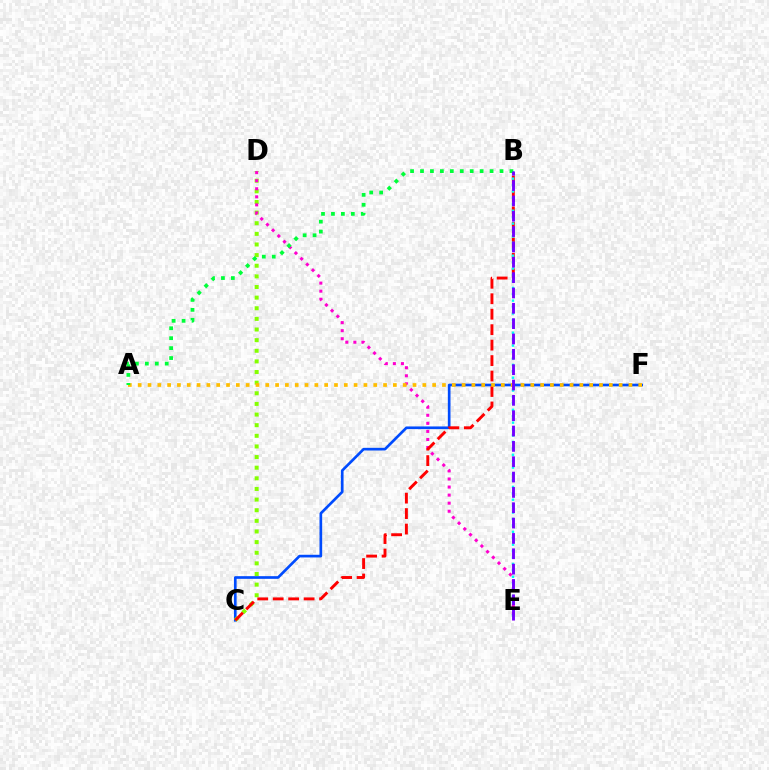{('C', 'F'): [{'color': '#004bff', 'line_style': 'solid', 'thickness': 1.92}], ('C', 'D'): [{'color': '#84ff00', 'line_style': 'dotted', 'thickness': 2.89}], ('D', 'E'): [{'color': '#ff00cf', 'line_style': 'dotted', 'thickness': 2.19}], ('B', 'C'): [{'color': '#ff0000', 'line_style': 'dashed', 'thickness': 2.1}], ('B', 'E'): [{'color': '#00fff6', 'line_style': 'dotted', 'thickness': 1.74}, {'color': '#7200ff', 'line_style': 'dashed', 'thickness': 2.08}], ('A', 'F'): [{'color': '#ffbd00', 'line_style': 'dotted', 'thickness': 2.67}], ('A', 'B'): [{'color': '#00ff39', 'line_style': 'dotted', 'thickness': 2.7}]}